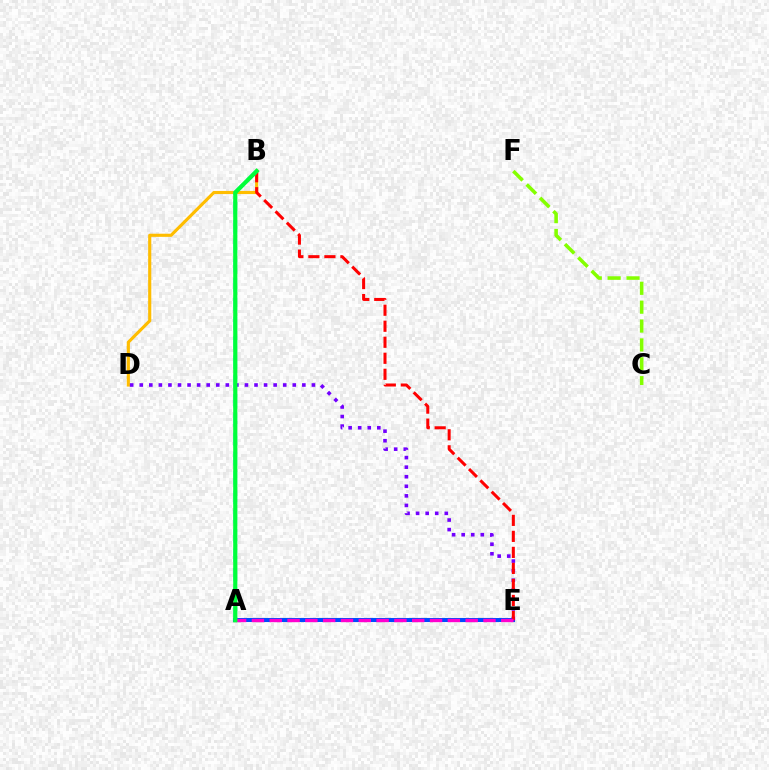{('A', 'E'): [{'color': '#004bff', 'line_style': 'solid', 'thickness': 2.91}, {'color': '#ff00cf', 'line_style': 'dashed', 'thickness': 2.42}], ('C', 'F'): [{'color': '#84ff00', 'line_style': 'dashed', 'thickness': 2.56}], ('B', 'D'): [{'color': '#ffbd00', 'line_style': 'solid', 'thickness': 2.25}], ('D', 'E'): [{'color': '#7200ff', 'line_style': 'dotted', 'thickness': 2.6}], ('B', 'E'): [{'color': '#ff0000', 'line_style': 'dashed', 'thickness': 2.18}], ('A', 'B'): [{'color': '#00fff6', 'line_style': 'dashed', 'thickness': 2.62}, {'color': '#00ff39', 'line_style': 'solid', 'thickness': 3.0}]}